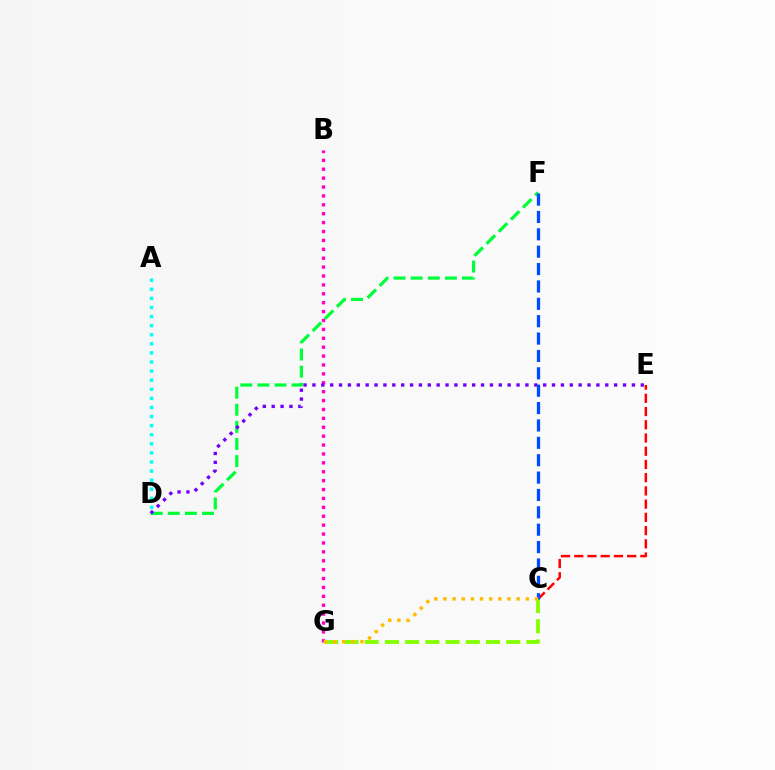{('C', 'E'): [{'color': '#ff0000', 'line_style': 'dashed', 'thickness': 1.8}], ('D', 'F'): [{'color': '#00ff39', 'line_style': 'dashed', 'thickness': 2.32}], ('C', 'G'): [{'color': '#84ff00', 'line_style': 'dashed', 'thickness': 2.75}, {'color': '#ffbd00', 'line_style': 'dotted', 'thickness': 2.49}], ('B', 'G'): [{'color': '#ff00cf', 'line_style': 'dotted', 'thickness': 2.42}], ('A', 'D'): [{'color': '#00fff6', 'line_style': 'dotted', 'thickness': 2.47}], ('D', 'E'): [{'color': '#7200ff', 'line_style': 'dotted', 'thickness': 2.41}], ('C', 'F'): [{'color': '#004bff', 'line_style': 'dashed', 'thickness': 2.36}]}